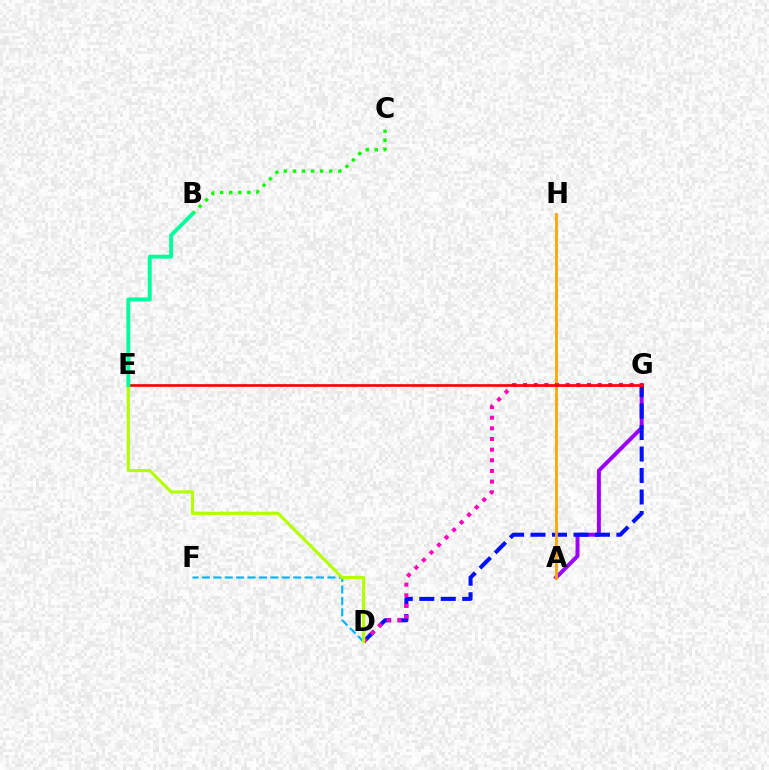{('A', 'G'): [{'color': '#9b00ff', 'line_style': 'solid', 'thickness': 2.83}], ('D', 'G'): [{'color': '#0010ff', 'line_style': 'dashed', 'thickness': 2.92}, {'color': '#ff00bd', 'line_style': 'dotted', 'thickness': 2.89}], ('A', 'H'): [{'color': '#ffa500', 'line_style': 'solid', 'thickness': 2.01}], ('E', 'G'): [{'color': '#ff0000', 'line_style': 'solid', 'thickness': 1.93}], ('D', 'F'): [{'color': '#00b5ff', 'line_style': 'dashed', 'thickness': 1.55}], ('B', 'C'): [{'color': '#08ff00', 'line_style': 'dotted', 'thickness': 2.47}], ('D', 'E'): [{'color': '#b3ff00', 'line_style': 'solid', 'thickness': 2.26}], ('B', 'E'): [{'color': '#00ff9d', 'line_style': 'solid', 'thickness': 2.83}]}